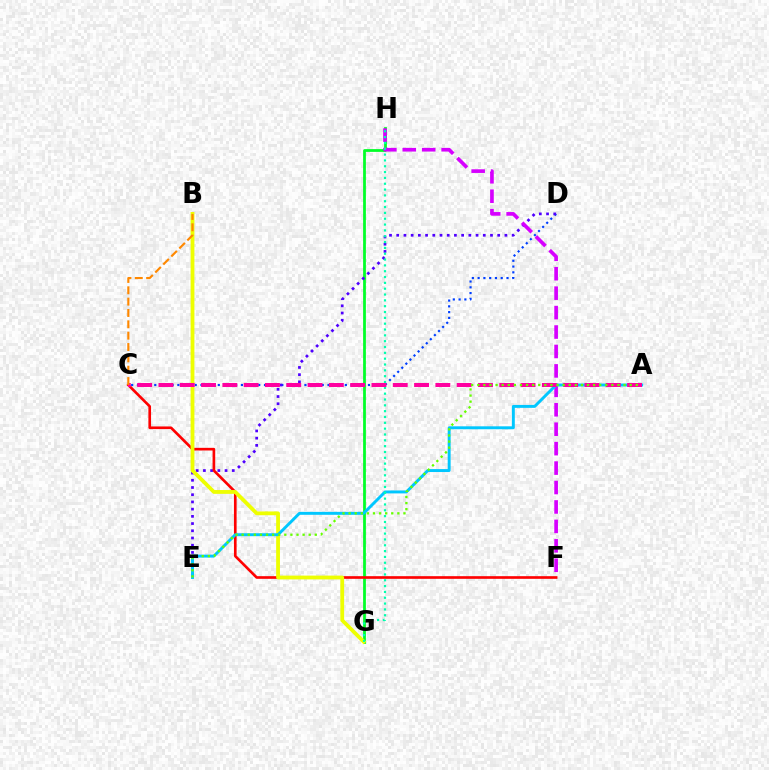{('G', 'H'): [{'color': '#00ff27', 'line_style': 'solid', 'thickness': 1.99}, {'color': '#00ffaf', 'line_style': 'dotted', 'thickness': 1.58}], ('C', 'D'): [{'color': '#003fff', 'line_style': 'dotted', 'thickness': 1.57}], ('D', 'E'): [{'color': '#4f00ff', 'line_style': 'dotted', 'thickness': 1.96}], ('C', 'F'): [{'color': '#ff0000', 'line_style': 'solid', 'thickness': 1.91}], ('B', 'G'): [{'color': '#eeff00', 'line_style': 'solid', 'thickness': 2.74}], ('F', 'H'): [{'color': '#d600ff', 'line_style': 'dashed', 'thickness': 2.64}], ('A', 'E'): [{'color': '#00c7ff', 'line_style': 'solid', 'thickness': 2.11}, {'color': '#66ff00', 'line_style': 'dotted', 'thickness': 1.66}], ('A', 'C'): [{'color': '#ff00a0', 'line_style': 'dashed', 'thickness': 2.89}], ('B', 'C'): [{'color': '#ff8800', 'line_style': 'dashed', 'thickness': 1.54}]}